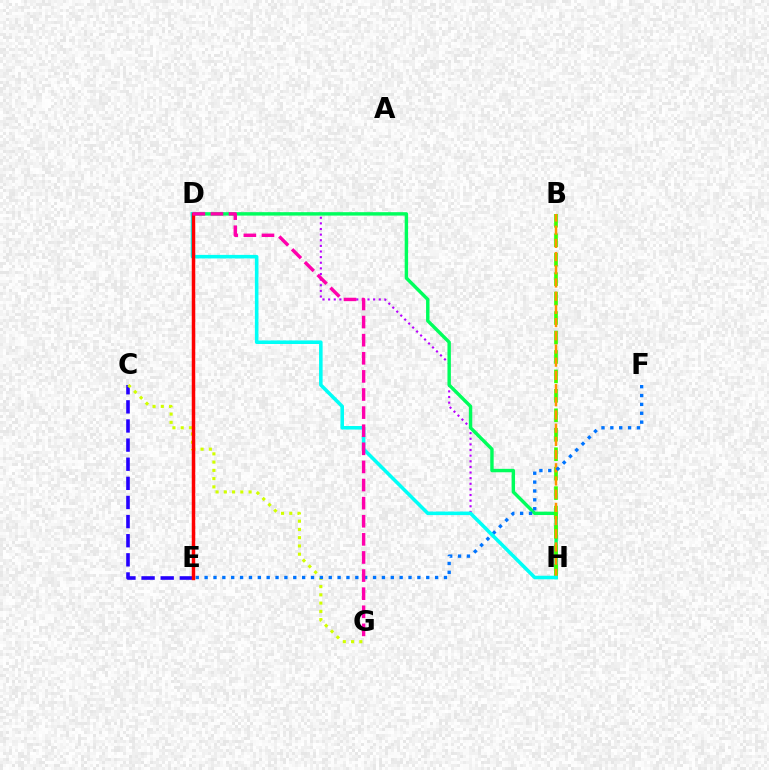{('C', 'E'): [{'color': '#2500ff', 'line_style': 'dashed', 'thickness': 2.6}], ('D', 'H'): [{'color': '#b900ff', 'line_style': 'dotted', 'thickness': 1.53}, {'color': '#00ff5c', 'line_style': 'solid', 'thickness': 2.46}, {'color': '#00fff6', 'line_style': 'solid', 'thickness': 2.56}], ('B', 'H'): [{'color': '#3dff00', 'line_style': 'dashed', 'thickness': 2.64}, {'color': '#ff9400', 'line_style': 'dashed', 'thickness': 1.79}], ('C', 'G'): [{'color': '#d1ff00', 'line_style': 'dotted', 'thickness': 2.24}], ('E', 'F'): [{'color': '#0074ff', 'line_style': 'dotted', 'thickness': 2.41}], ('D', 'E'): [{'color': '#ff0000', 'line_style': 'solid', 'thickness': 2.51}], ('D', 'G'): [{'color': '#ff00ac', 'line_style': 'dashed', 'thickness': 2.46}]}